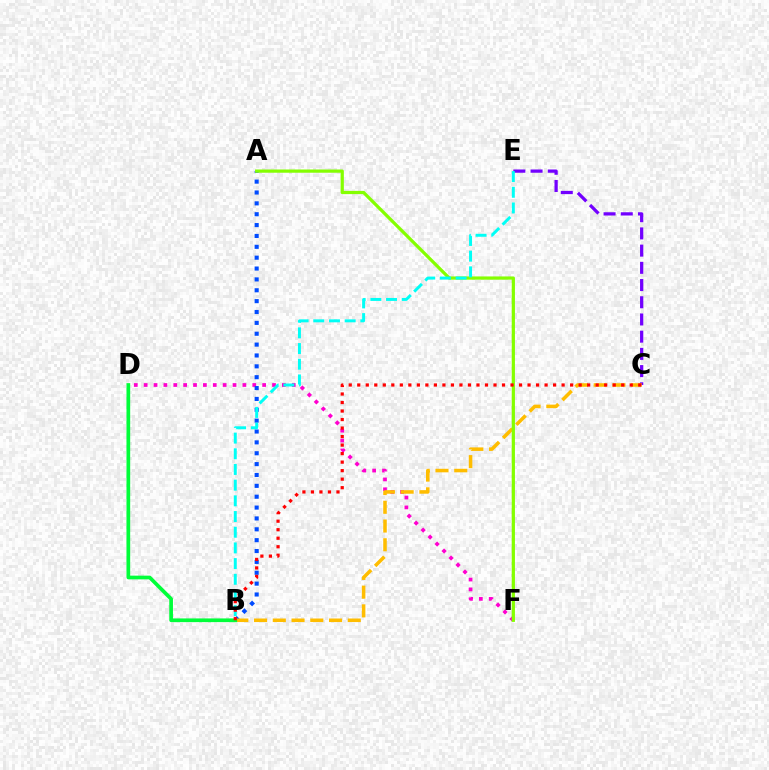{('D', 'F'): [{'color': '#ff00cf', 'line_style': 'dotted', 'thickness': 2.68}], ('C', 'E'): [{'color': '#7200ff', 'line_style': 'dashed', 'thickness': 2.34}], ('A', 'B'): [{'color': '#004bff', 'line_style': 'dotted', 'thickness': 2.95}], ('B', 'C'): [{'color': '#ffbd00', 'line_style': 'dashed', 'thickness': 2.55}, {'color': '#ff0000', 'line_style': 'dotted', 'thickness': 2.31}], ('B', 'D'): [{'color': '#00ff39', 'line_style': 'solid', 'thickness': 2.67}], ('A', 'F'): [{'color': '#84ff00', 'line_style': 'solid', 'thickness': 2.33}], ('B', 'E'): [{'color': '#00fff6', 'line_style': 'dashed', 'thickness': 2.13}]}